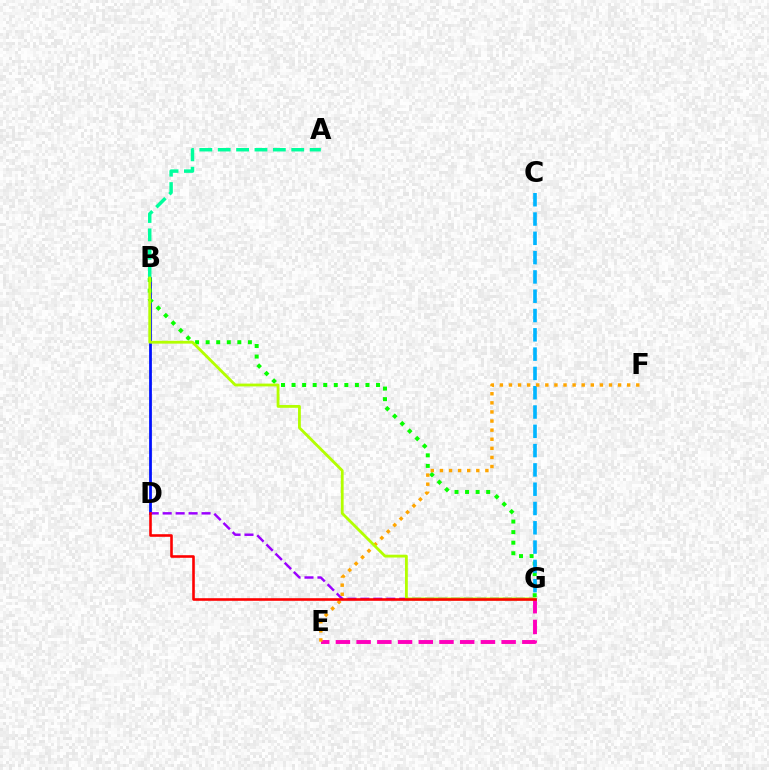{('B', 'D'): [{'color': '#0010ff', 'line_style': 'solid', 'thickness': 1.99}], ('D', 'G'): [{'color': '#9b00ff', 'line_style': 'dashed', 'thickness': 1.76}, {'color': '#ff0000', 'line_style': 'solid', 'thickness': 1.87}], ('B', 'G'): [{'color': '#08ff00', 'line_style': 'dotted', 'thickness': 2.87}, {'color': '#b3ff00', 'line_style': 'solid', 'thickness': 2.03}], ('A', 'B'): [{'color': '#00ff9d', 'line_style': 'dashed', 'thickness': 2.5}], ('E', 'G'): [{'color': '#ff00bd', 'line_style': 'dashed', 'thickness': 2.81}], ('C', 'G'): [{'color': '#00b5ff', 'line_style': 'dashed', 'thickness': 2.62}], ('E', 'F'): [{'color': '#ffa500', 'line_style': 'dotted', 'thickness': 2.47}]}